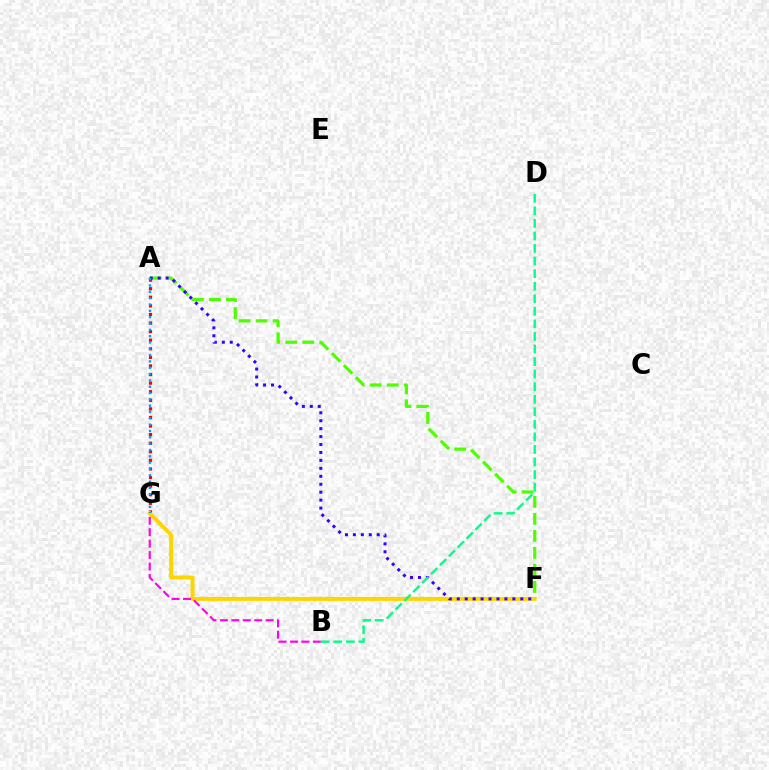{('A', 'F'): [{'color': '#4fff00', 'line_style': 'dashed', 'thickness': 2.31}, {'color': '#3700ff', 'line_style': 'dotted', 'thickness': 2.16}], ('A', 'G'): [{'color': '#ff0000', 'line_style': 'dotted', 'thickness': 2.33}, {'color': '#009eff', 'line_style': 'dotted', 'thickness': 1.72}], ('F', 'G'): [{'color': '#ffd500', 'line_style': 'solid', 'thickness': 2.85}], ('B', 'G'): [{'color': '#ff00ed', 'line_style': 'dashed', 'thickness': 1.55}], ('B', 'D'): [{'color': '#00ff86', 'line_style': 'dashed', 'thickness': 1.71}]}